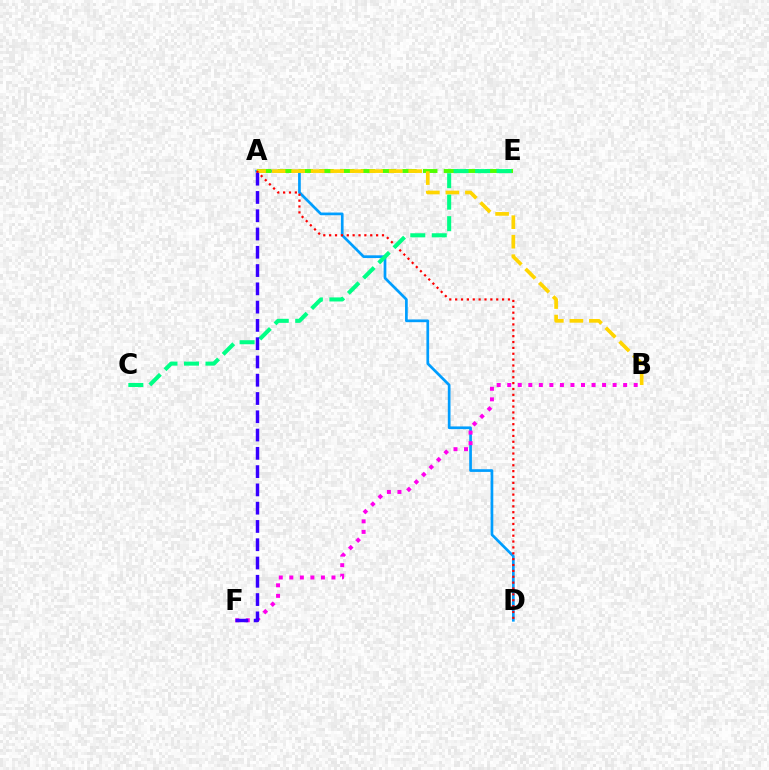{('A', 'D'): [{'color': '#009eff', 'line_style': 'solid', 'thickness': 1.95}, {'color': '#ff0000', 'line_style': 'dotted', 'thickness': 1.59}], ('A', 'E'): [{'color': '#4fff00', 'line_style': 'dashed', 'thickness': 2.82}], ('A', 'B'): [{'color': '#ffd500', 'line_style': 'dashed', 'thickness': 2.65}], ('B', 'F'): [{'color': '#ff00ed', 'line_style': 'dotted', 'thickness': 2.86}], ('C', 'E'): [{'color': '#00ff86', 'line_style': 'dashed', 'thickness': 2.92}], ('A', 'F'): [{'color': '#3700ff', 'line_style': 'dashed', 'thickness': 2.48}]}